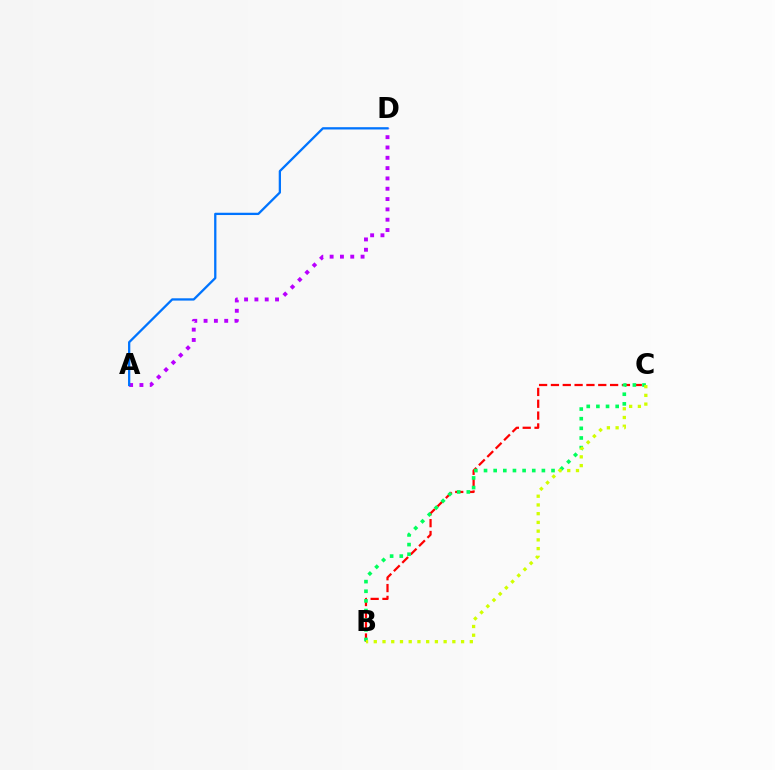{('B', 'C'): [{'color': '#ff0000', 'line_style': 'dashed', 'thickness': 1.61}, {'color': '#00ff5c', 'line_style': 'dotted', 'thickness': 2.62}, {'color': '#d1ff00', 'line_style': 'dotted', 'thickness': 2.37}], ('A', 'D'): [{'color': '#b900ff', 'line_style': 'dotted', 'thickness': 2.8}, {'color': '#0074ff', 'line_style': 'solid', 'thickness': 1.65}]}